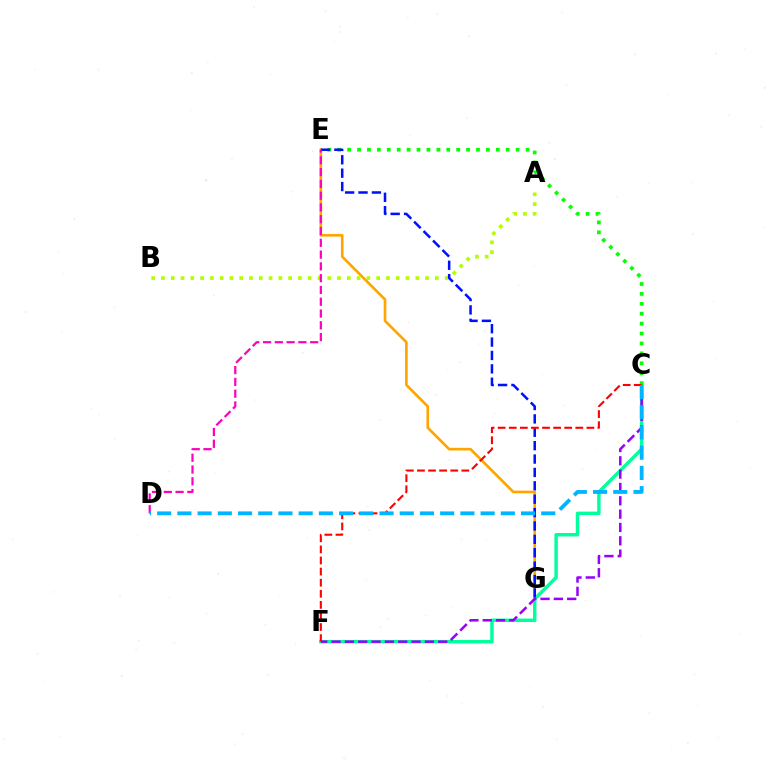{('C', 'F'): [{'color': '#00ff9d', 'line_style': 'solid', 'thickness': 2.48}, {'color': '#9b00ff', 'line_style': 'dashed', 'thickness': 1.81}, {'color': '#ff0000', 'line_style': 'dashed', 'thickness': 1.51}], ('C', 'E'): [{'color': '#08ff00', 'line_style': 'dotted', 'thickness': 2.69}], ('E', 'G'): [{'color': '#ffa500', 'line_style': 'solid', 'thickness': 1.9}, {'color': '#0010ff', 'line_style': 'dashed', 'thickness': 1.82}], ('A', 'B'): [{'color': '#b3ff00', 'line_style': 'dotted', 'thickness': 2.66}], ('D', 'E'): [{'color': '#ff00bd', 'line_style': 'dashed', 'thickness': 1.6}], ('C', 'D'): [{'color': '#00b5ff', 'line_style': 'dashed', 'thickness': 2.75}]}